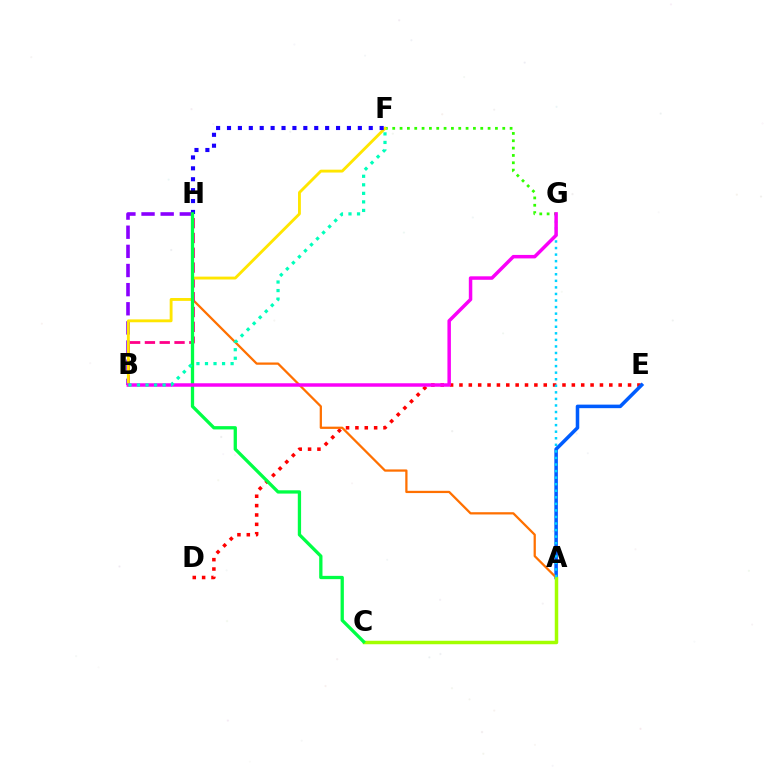{('F', 'G'): [{'color': '#31ff00', 'line_style': 'dotted', 'thickness': 1.99}], ('B', 'H'): [{'color': '#8a00ff', 'line_style': 'dashed', 'thickness': 2.6}, {'color': '#ff0088', 'line_style': 'dashed', 'thickness': 2.01}], ('D', 'E'): [{'color': '#ff0000', 'line_style': 'dotted', 'thickness': 2.54}], ('A', 'E'): [{'color': '#005dff', 'line_style': 'solid', 'thickness': 2.55}], ('A', 'H'): [{'color': '#ff7000', 'line_style': 'solid', 'thickness': 1.63}], ('B', 'F'): [{'color': '#ffe600', 'line_style': 'solid', 'thickness': 2.06}, {'color': '#00ffbb', 'line_style': 'dotted', 'thickness': 2.32}], ('F', 'H'): [{'color': '#1900ff', 'line_style': 'dotted', 'thickness': 2.96}], ('A', 'C'): [{'color': '#a2ff00', 'line_style': 'solid', 'thickness': 2.5}], ('C', 'H'): [{'color': '#00ff45', 'line_style': 'solid', 'thickness': 2.37}], ('A', 'G'): [{'color': '#00d3ff', 'line_style': 'dotted', 'thickness': 1.78}], ('B', 'G'): [{'color': '#fa00f9', 'line_style': 'solid', 'thickness': 2.5}]}